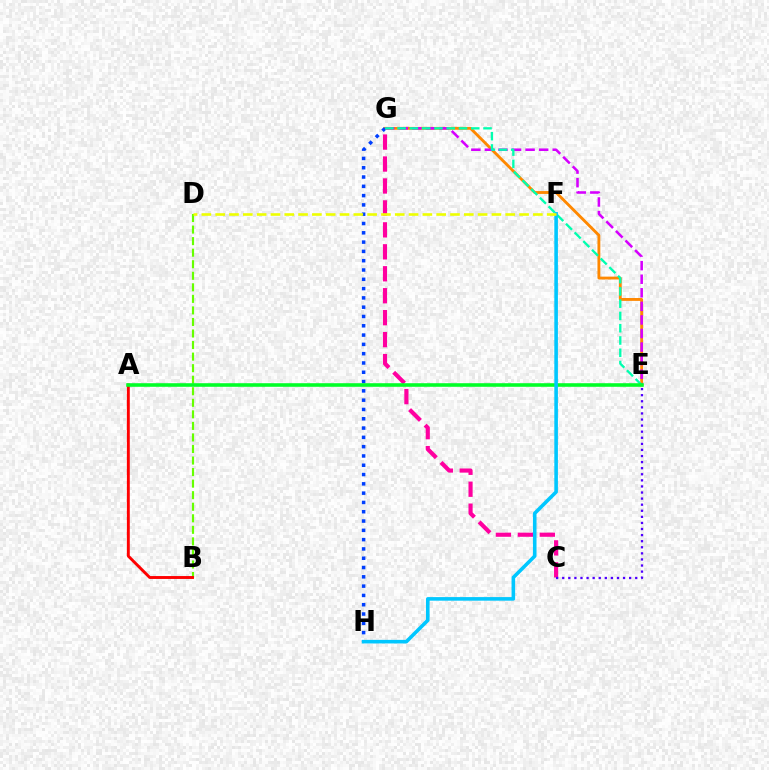{('B', 'D'): [{'color': '#66ff00', 'line_style': 'dashed', 'thickness': 1.57}], ('C', 'G'): [{'color': '#ff00a0', 'line_style': 'dashed', 'thickness': 2.98}], ('E', 'G'): [{'color': '#ff8800', 'line_style': 'solid', 'thickness': 2.06}, {'color': '#d600ff', 'line_style': 'dashed', 'thickness': 1.84}, {'color': '#00ffaf', 'line_style': 'dashed', 'thickness': 1.67}], ('G', 'H'): [{'color': '#003fff', 'line_style': 'dotted', 'thickness': 2.53}], ('A', 'B'): [{'color': '#ff0000', 'line_style': 'solid', 'thickness': 2.09}], ('A', 'E'): [{'color': '#00ff27', 'line_style': 'solid', 'thickness': 2.58}], ('F', 'H'): [{'color': '#00c7ff', 'line_style': 'solid', 'thickness': 2.58}], ('D', 'F'): [{'color': '#eeff00', 'line_style': 'dashed', 'thickness': 1.88}], ('C', 'E'): [{'color': '#4f00ff', 'line_style': 'dotted', 'thickness': 1.65}]}